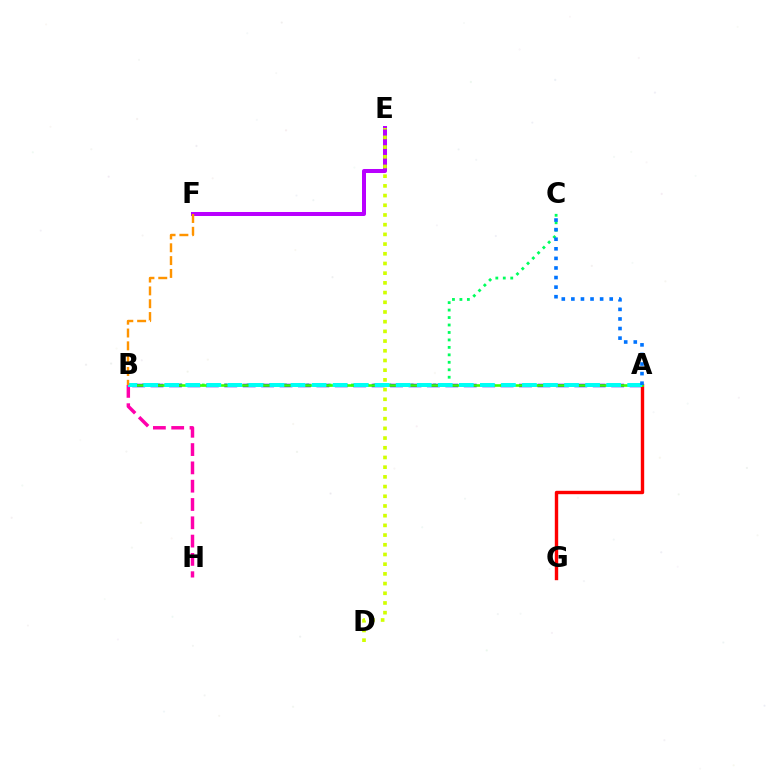{('B', 'C'): [{'color': '#00ff5c', 'line_style': 'dotted', 'thickness': 2.03}], ('A', 'B'): [{'color': '#2500ff', 'line_style': 'dashed', 'thickness': 2.5}, {'color': '#3dff00', 'line_style': 'solid', 'thickness': 1.87}, {'color': '#00fff6', 'line_style': 'dashed', 'thickness': 2.86}], ('E', 'F'): [{'color': '#b900ff', 'line_style': 'solid', 'thickness': 2.89}], ('A', 'G'): [{'color': '#ff0000', 'line_style': 'solid', 'thickness': 2.44}], ('B', 'H'): [{'color': '#ff00ac', 'line_style': 'dashed', 'thickness': 2.49}], ('B', 'F'): [{'color': '#ff9400', 'line_style': 'dashed', 'thickness': 1.74}], ('A', 'C'): [{'color': '#0074ff', 'line_style': 'dotted', 'thickness': 2.6}], ('D', 'E'): [{'color': '#d1ff00', 'line_style': 'dotted', 'thickness': 2.64}]}